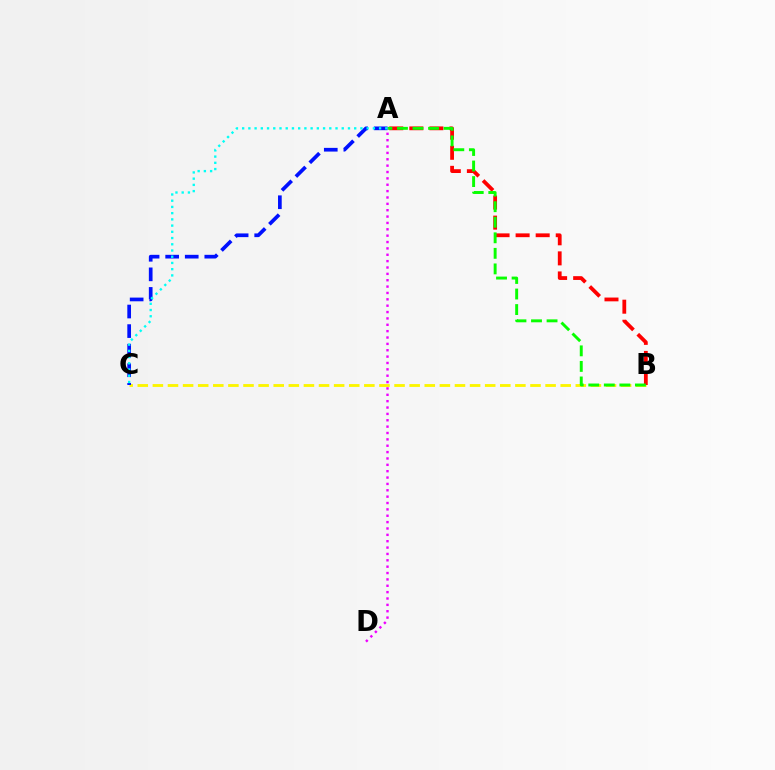{('B', 'C'): [{'color': '#fcf500', 'line_style': 'dashed', 'thickness': 2.05}], ('A', 'B'): [{'color': '#ff0000', 'line_style': 'dashed', 'thickness': 2.73}, {'color': '#08ff00', 'line_style': 'dashed', 'thickness': 2.11}], ('A', 'C'): [{'color': '#0010ff', 'line_style': 'dashed', 'thickness': 2.66}, {'color': '#00fff6', 'line_style': 'dotted', 'thickness': 1.69}], ('A', 'D'): [{'color': '#ee00ff', 'line_style': 'dotted', 'thickness': 1.73}]}